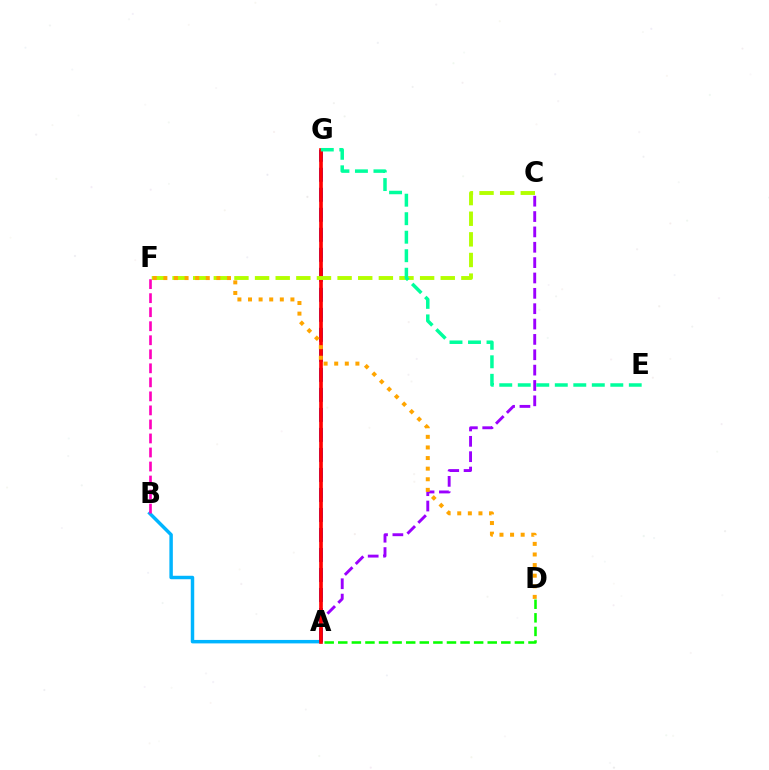{('A', 'B'): [{'color': '#00b5ff', 'line_style': 'solid', 'thickness': 2.49}], ('A', 'C'): [{'color': '#9b00ff', 'line_style': 'dashed', 'thickness': 2.09}], ('A', 'G'): [{'color': '#0010ff', 'line_style': 'dashed', 'thickness': 2.72}, {'color': '#ff0000', 'line_style': 'solid', 'thickness': 2.63}], ('C', 'F'): [{'color': '#b3ff00', 'line_style': 'dashed', 'thickness': 2.8}], ('B', 'F'): [{'color': '#ff00bd', 'line_style': 'dashed', 'thickness': 1.91}], ('E', 'G'): [{'color': '#00ff9d', 'line_style': 'dashed', 'thickness': 2.51}], ('D', 'F'): [{'color': '#ffa500', 'line_style': 'dotted', 'thickness': 2.88}], ('A', 'D'): [{'color': '#08ff00', 'line_style': 'dashed', 'thickness': 1.85}]}